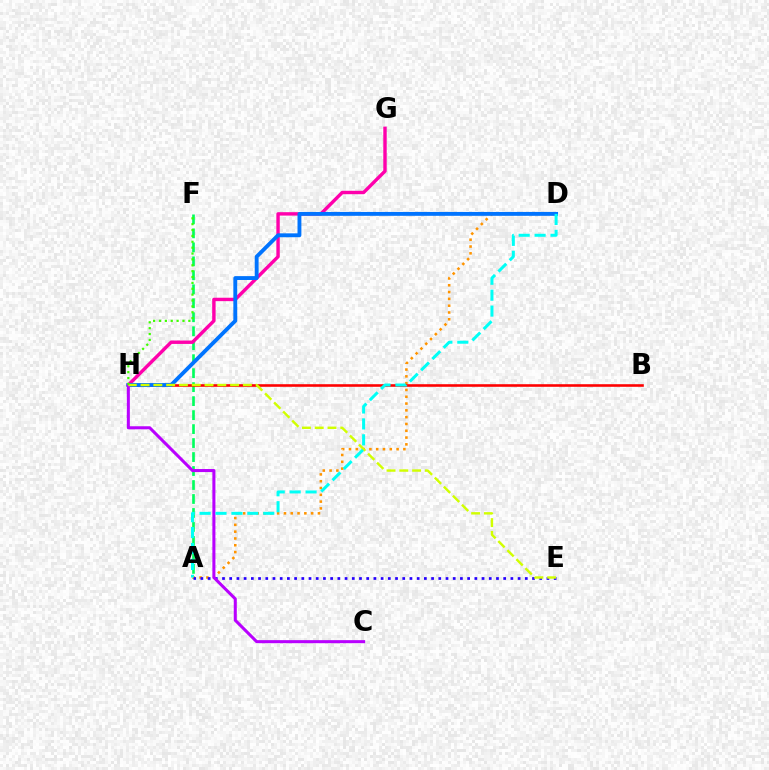{('A', 'F'): [{'color': '#00ff5c', 'line_style': 'dashed', 'thickness': 1.9}], ('G', 'H'): [{'color': '#ff00ac', 'line_style': 'solid', 'thickness': 2.45}], ('A', 'D'): [{'color': '#ff9400', 'line_style': 'dotted', 'thickness': 1.85}, {'color': '#00fff6', 'line_style': 'dashed', 'thickness': 2.16}], ('A', 'E'): [{'color': '#2500ff', 'line_style': 'dotted', 'thickness': 1.96}], ('B', 'H'): [{'color': '#ff0000', 'line_style': 'solid', 'thickness': 1.87}], ('D', 'H'): [{'color': '#0074ff', 'line_style': 'solid', 'thickness': 2.79}], ('C', 'H'): [{'color': '#b900ff', 'line_style': 'solid', 'thickness': 2.19}], ('E', 'H'): [{'color': '#d1ff00', 'line_style': 'dashed', 'thickness': 1.74}], ('F', 'H'): [{'color': '#3dff00', 'line_style': 'dotted', 'thickness': 1.6}]}